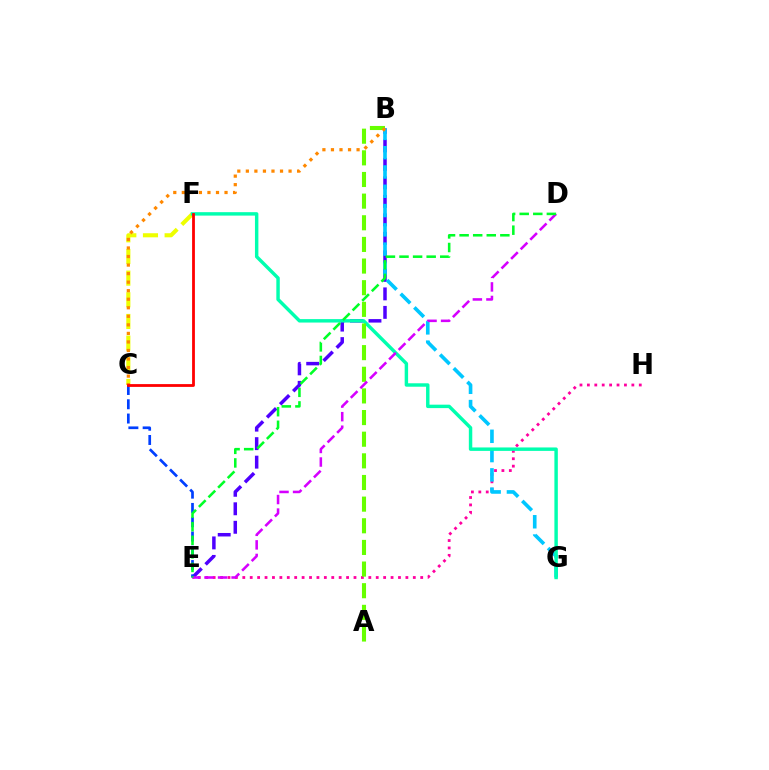{('C', 'F'): [{'color': '#eeff00', 'line_style': 'dashed', 'thickness': 2.94}, {'color': '#ff0000', 'line_style': 'solid', 'thickness': 2.02}], ('E', 'H'): [{'color': '#ff00a0', 'line_style': 'dotted', 'thickness': 2.01}], ('B', 'E'): [{'color': '#4f00ff', 'line_style': 'dashed', 'thickness': 2.51}], ('B', 'G'): [{'color': '#00c7ff', 'line_style': 'dashed', 'thickness': 2.62}], ('F', 'G'): [{'color': '#00ffaf', 'line_style': 'solid', 'thickness': 2.47}], ('C', 'E'): [{'color': '#003fff', 'line_style': 'dashed', 'thickness': 1.94}], ('A', 'B'): [{'color': '#66ff00', 'line_style': 'dashed', 'thickness': 2.94}], ('B', 'C'): [{'color': '#ff8800', 'line_style': 'dotted', 'thickness': 2.32}], ('D', 'E'): [{'color': '#d600ff', 'line_style': 'dashed', 'thickness': 1.84}, {'color': '#00ff27', 'line_style': 'dashed', 'thickness': 1.84}]}